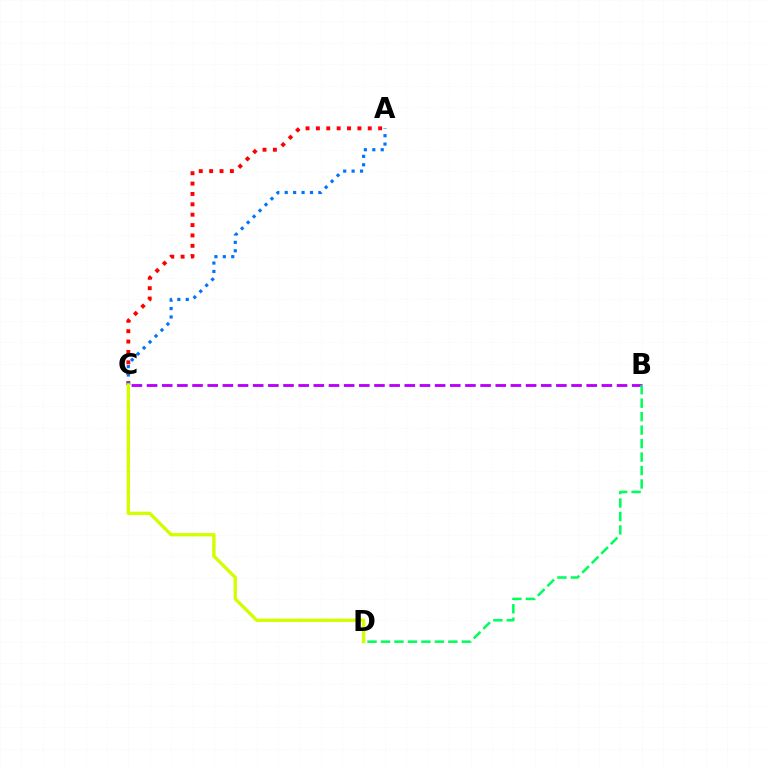{('A', 'C'): [{'color': '#ff0000', 'line_style': 'dotted', 'thickness': 2.82}, {'color': '#0074ff', 'line_style': 'dotted', 'thickness': 2.29}], ('C', 'D'): [{'color': '#d1ff00', 'line_style': 'solid', 'thickness': 2.42}], ('B', 'C'): [{'color': '#b900ff', 'line_style': 'dashed', 'thickness': 2.06}], ('B', 'D'): [{'color': '#00ff5c', 'line_style': 'dashed', 'thickness': 1.83}]}